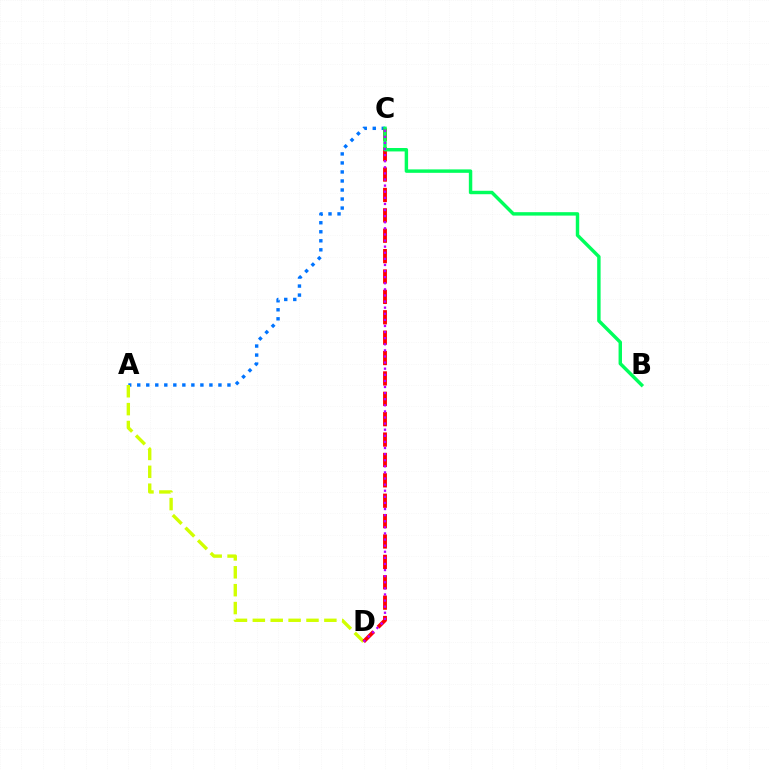{('A', 'C'): [{'color': '#0074ff', 'line_style': 'dotted', 'thickness': 2.45}], ('A', 'D'): [{'color': '#d1ff00', 'line_style': 'dashed', 'thickness': 2.43}], ('C', 'D'): [{'color': '#ff0000', 'line_style': 'dashed', 'thickness': 2.77}, {'color': '#b900ff', 'line_style': 'dotted', 'thickness': 1.66}], ('B', 'C'): [{'color': '#00ff5c', 'line_style': 'solid', 'thickness': 2.47}]}